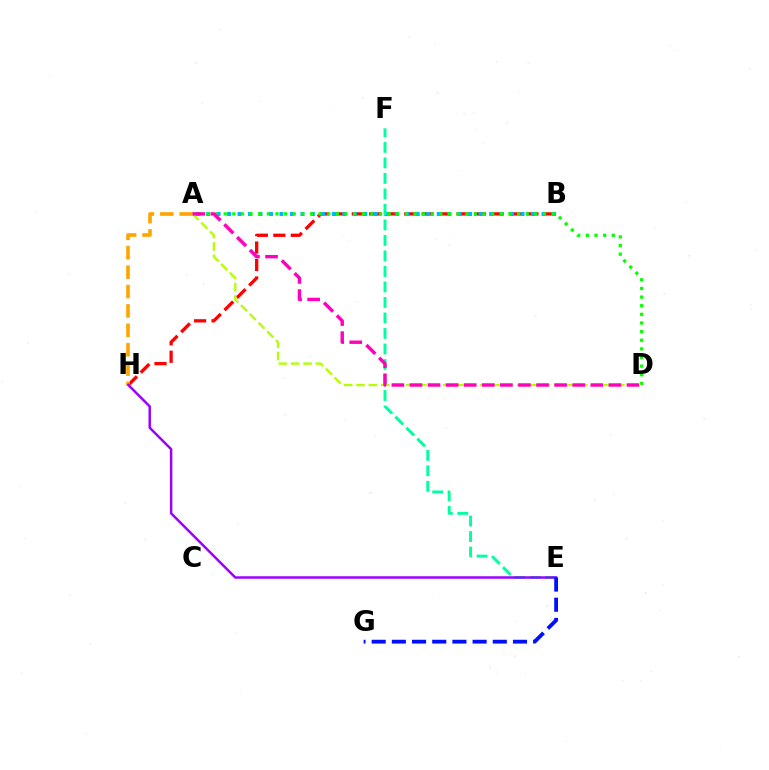{('B', 'H'): [{'color': '#ff0000', 'line_style': 'dashed', 'thickness': 2.37}], ('A', 'B'): [{'color': '#00b5ff', 'line_style': 'dotted', 'thickness': 2.85}], ('A', 'D'): [{'color': '#08ff00', 'line_style': 'dotted', 'thickness': 2.34}, {'color': '#b3ff00', 'line_style': 'dashed', 'thickness': 1.68}, {'color': '#ff00bd', 'line_style': 'dashed', 'thickness': 2.46}], ('A', 'H'): [{'color': '#ffa500', 'line_style': 'dashed', 'thickness': 2.63}], ('E', 'F'): [{'color': '#00ff9d', 'line_style': 'dashed', 'thickness': 2.11}], ('E', 'H'): [{'color': '#9b00ff', 'line_style': 'solid', 'thickness': 1.78}], ('E', 'G'): [{'color': '#0010ff', 'line_style': 'dashed', 'thickness': 2.74}]}